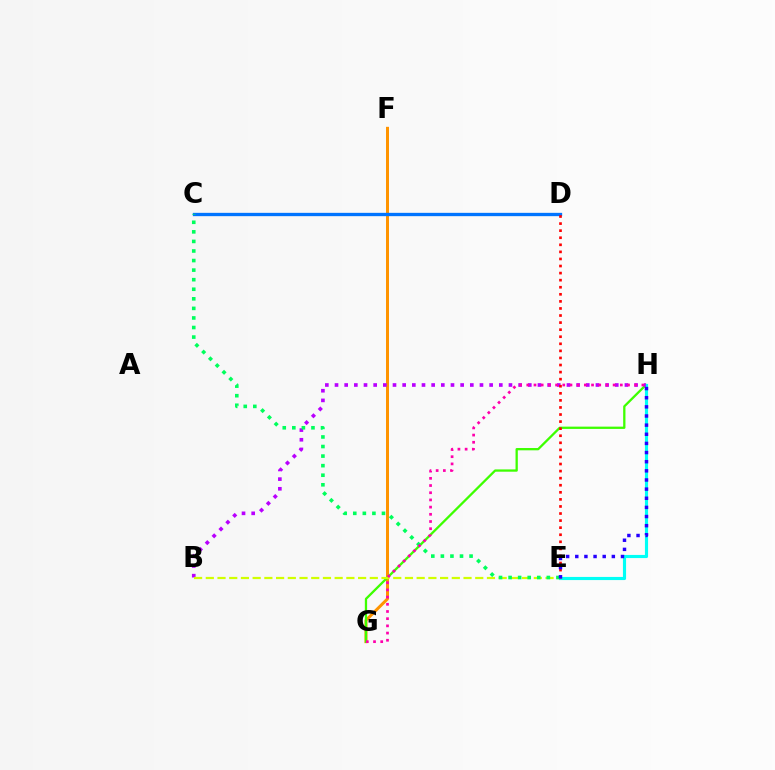{('F', 'G'): [{'color': '#ff9400', 'line_style': 'solid', 'thickness': 2.16}], ('C', 'D'): [{'color': '#0074ff', 'line_style': 'solid', 'thickness': 2.39}], ('G', 'H'): [{'color': '#3dff00', 'line_style': 'solid', 'thickness': 1.65}, {'color': '#ff00ac', 'line_style': 'dotted', 'thickness': 1.95}], ('E', 'H'): [{'color': '#00fff6', 'line_style': 'solid', 'thickness': 2.26}, {'color': '#2500ff', 'line_style': 'dotted', 'thickness': 2.48}], ('B', 'H'): [{'color': '#b900ff', 'line_style': 'dotted', 'thickness': 2.63}], ('B', 'E'): [{'color': '#d1ff00', 'line_style': 'dashed', 'thickness': 1.59}], ('D', 'E'): [{'color': '#ff0000', 'line_style': 'dotted', 'thickness': 1.92}], ('C', 'E'): [{'color': '#00ff5c', 'line_style': 'dotted', 'thickness': 2.6}]}